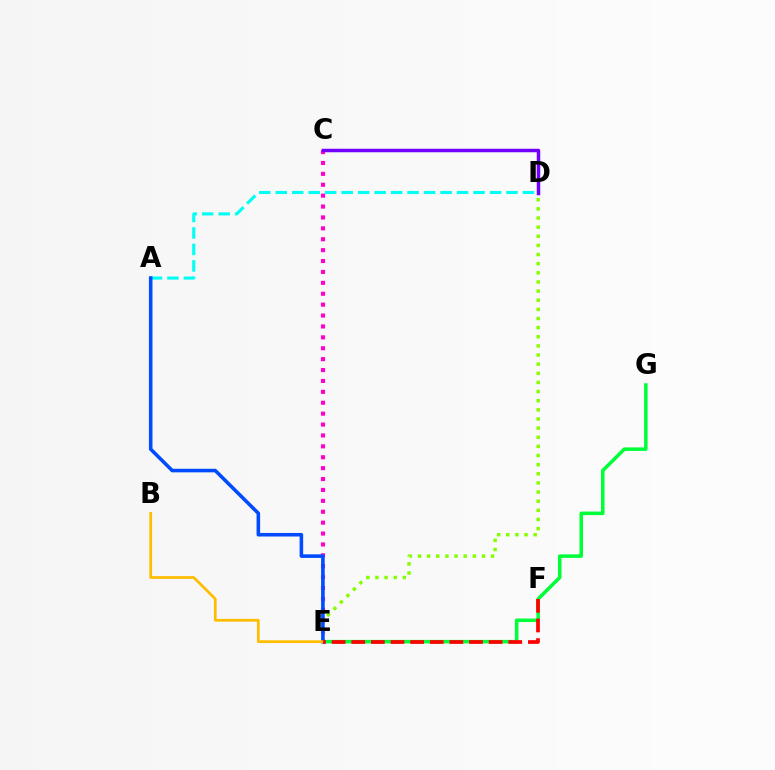{('C', 'E'): [{'color': '#ff00cf', 'line_style': 'dotted', 'thickness': 2.96}], ('E', 'G'): [{'color': '#00ff39', 'line_style': 'solid', 'thickness': 2.54}], ('A', 'D'): [{'color': '#00fff6', 'line_style': 'dashed', 'thickness': 2.24}], ('D', 'E'): [{'color': '#84ff00', 'line_style': 'dotted', 'thickness': 2.48}], ('A', 'E'): [{'color': '#004bff', 'line_style': 'solid', 'thickness': 2.57}], ('B', 'E'): [{'color': '#ffbd00', 'line_style': 'solid', 'thickness': 1.97}], ('E', 'F'): [{'color': '#ff0000', 'line_style': 'dashed', 'thickness': 2.67}], ('C', 'D'): [{'color': '#7200ff', 'line_style': 'solid', 'thickness': 2.51}]}